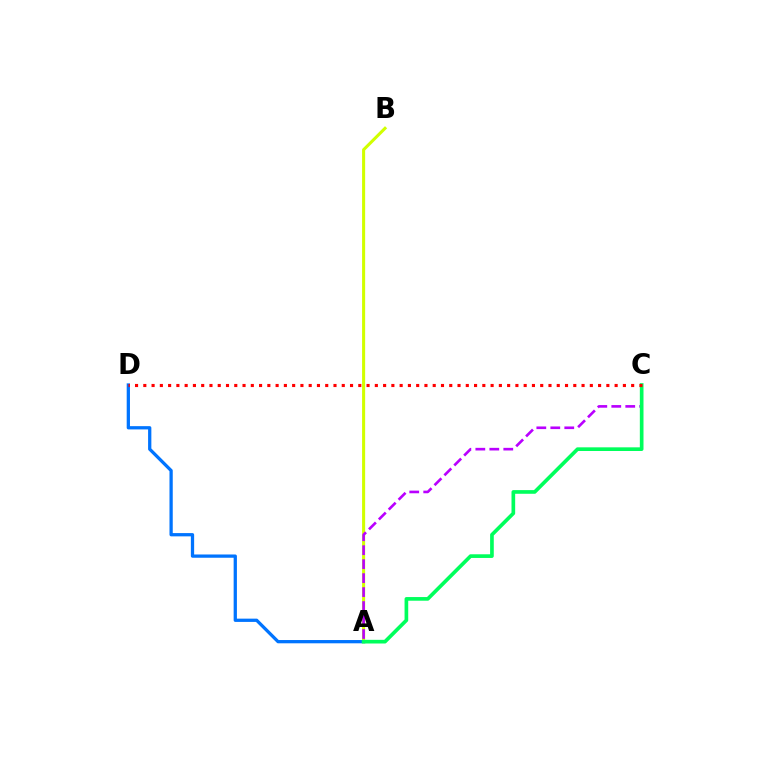{('A', 'D'): [{'color': '#0074ff', 'line_style': 'solid', 'thickness': 2.35}], ('A', 'B'): [{'color': '#d1ff00', 'line_style': 'solid', 'thickness': 2.21}], ('A', 'C'): [{'color': '#b900ff', 'line_style': 'dashed', 'thickness': 1.9}, {'color': '#00ff5c', 'line_style': 'solid', 'thickness': 2.64}], ('C', 'D'): [{'color': '#ff0000', 'line_style': 'dotted', 'thickness': 2.25}]}